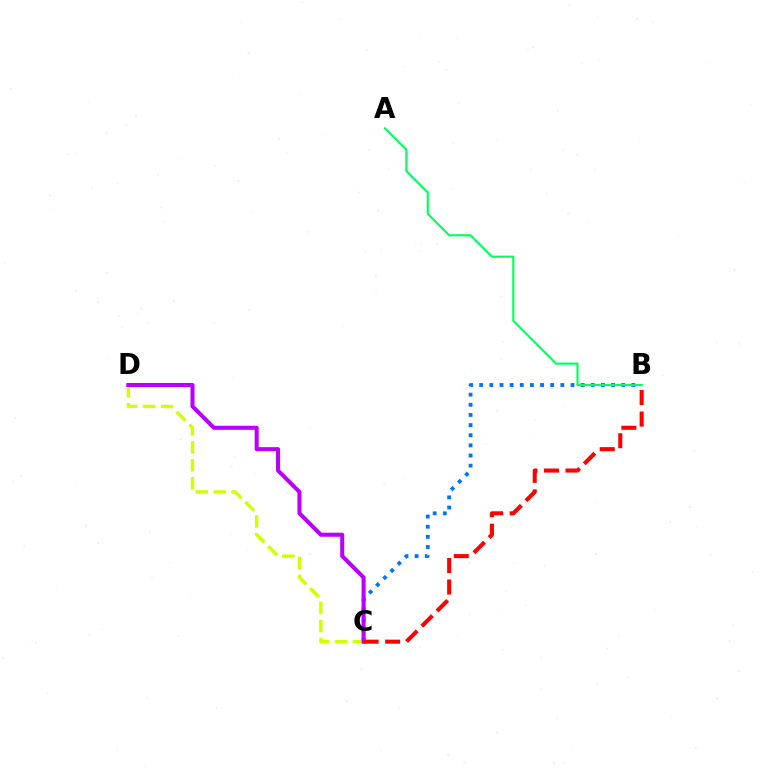{('B', 'C'): [{'color': '#0074ff', 'line_style': 'dotted', 'thickness': 2.76}, {'color': '#ff0000', 'line_style': 'dashed', 'thickness': 2.92}], ('C', 'D'): [{'color': '#d1ff00', 'line_style': 'dashed', 'thickness': 2.44}, {'color': '#b900ff', 'line_style': 'solid', 'thickness': 2.92}], ('A', 'B'): [{'color': '#00ff5c', 'line_style': 'solid', 'thickness': 1.54}]}